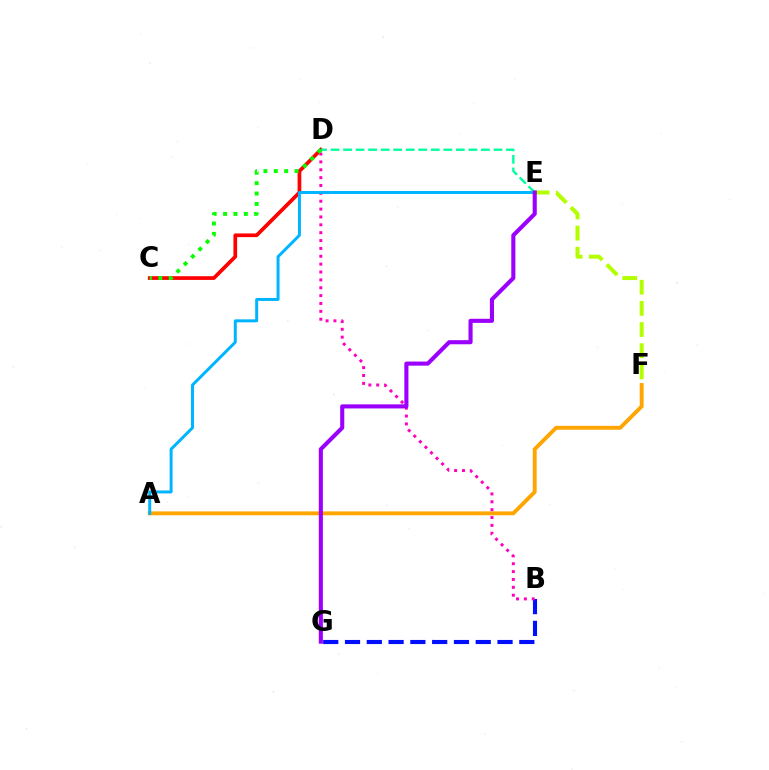{('B', 'G'): [{'color': '#0010ff', 'line_style': 'dashed', 'thickness': 2.96}], ('A', 'F'): [{'color': '#ffa500', 'line_style': 'solid', 'thickness': 2.8}], ('B', 'D'): [{'color': '#ff00bd', 'line_style': 'dotted', 'thickness': 2.14}], ('C', 'D'): [{'color': '#ff0000', 'line_style': 'solid', 'thickness': 2.66}, {'color': '#08ff00', 'line_style': 'dotted', 'thickness': 2.82}], ('E', 'F'): [{'color': '#b3ff00', 'line_style': 'dashed', 'thickness': 2.87}], ('A', 'E'): [{'color': '#00b5ff', 'line_style': 'solid', 'thickness': 2.14}], ('D', 'E'): [{'color': '#00ff9d', 'line_style': 'dashed', 'thickness': 1.7}], ('E', 'G'): [{'color': '#9b00ff', 'line_style': 'solid', 'thickness': 2.95}]}